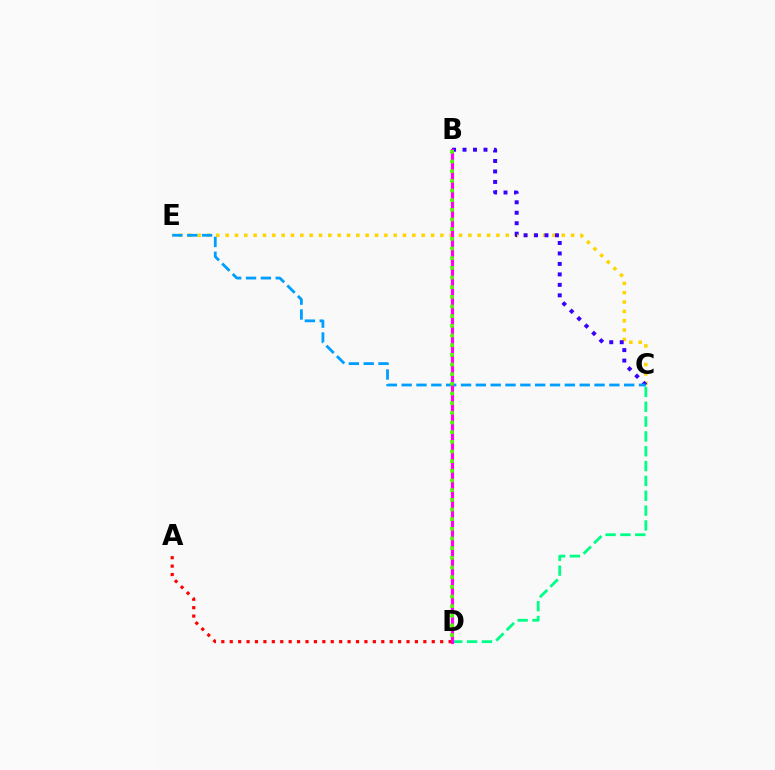{('C', 'E'): [{'color': '#ffd500', 'line_style': 'dotted', 'thickness': 2.54}, {'color': '#009eff', 'line_style': 'dashed', 'thickness': 2.02}], ('C', 'D'): [{'color': '#00ff86', 'line_style': 'dashed', 'thickness': 2.02}], ('B', 'C'): [{'color': '#3700ff', 'line_style': 'dotted', 'thickness': 2.84}], ('A', 'D'): [{'color': '#ff0000', 'line_style': 'dotted', 'thickness': 2.29}], ('B', 'D'): [{'color': '#ff00ed', 'line_style': 'solid', 'thickness': 2.26}, {'color': '#4fff00', 'line_style': 'dotted', 'thickness': 2.63}]}